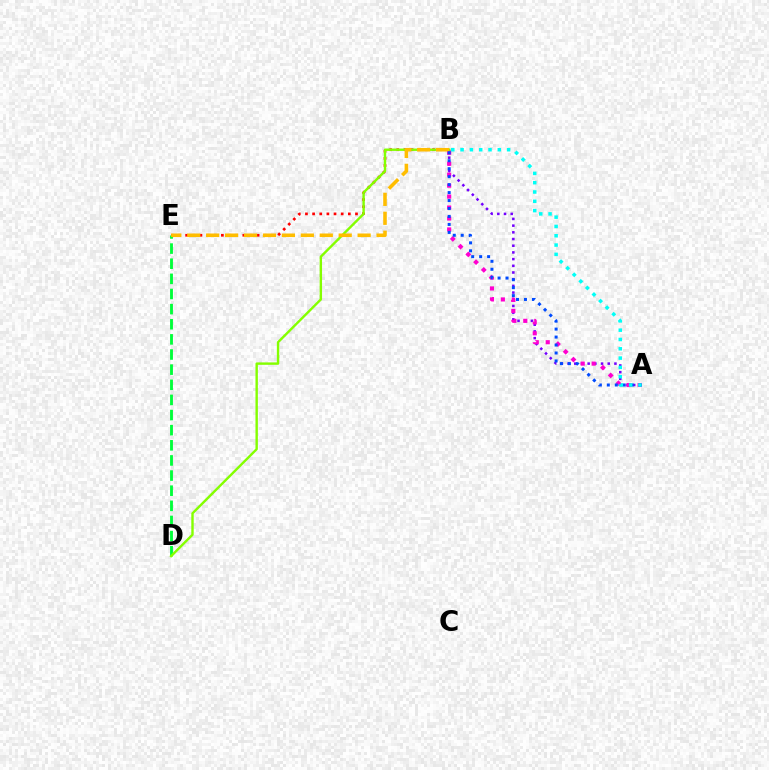{('B', 'E'): [{'color': '#ff0000', 'line_style': 'dotted', 'thickness': 1.94}, {'color': '#ffbd00', 'line_style': 'dashed', 'thickness': 2.57}], ('A', 'B'): [{'color': '#7200ff', 'line_style': 'dotted', 'thickness': 1.82}, {'color': '#ff00cf', 'line_style': 'dotted', 'thickness': 2.98}, {'color': '#004bff', 'line_style': 'dotted', 'thickness': 2.16}, {'color': '#00fff6', 'line_style': 'dotted', 'thickness': 2.53}], ('D', 'E'): [{'color': '#00ff39', 'line_style': 'dashed', 'thickness': 2.06}], ('B', 'D'): [{'color': '#84ff00', 'line_style': 'solid', 'thickness': 1.73}]}